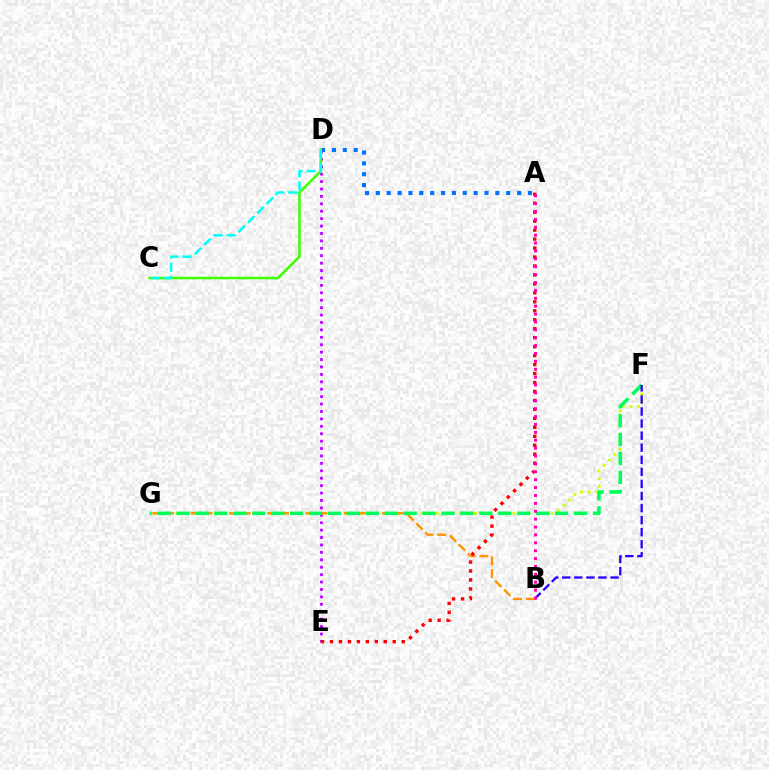{('A', 'D'): [{'color': '#0074ff', 'line_style': 'dotted', 'thickness': 2.95}], ('D', 'E'): [{'color': '#b900ff', 'line_style': 'dotted', 'thickness': 2.02}], ('F', 'G'): [{'color': '#d1ff00', 'line_style': 'dotted', 'thickness': 2.08}, {'color': '#00ff5c', 'line_style': 'dashed', 'thickness': 2.57}], ('B', 'G'): [{'color': '#ff9400', 'line_style': 'dashed', 'thickness': 1.73}], ('C', 'D'): [{'color': '#3dff00', 'line_style': 'solid', 'thickness': 1.82}, {'color': '#00fff6', 'line_style': 'dashed', 'thickness': 1.8}], ('B', 'F'): [{'color': '#2500ff', 'line_style': 'dashed', 'thickness': 1.64}], ('A', 'E'): [{'color': '#ff0000', 'line_style': 'dotted', 'thickness': 2.44}], ('A', 'B'): [{'color': '#ff00ac', 'line_style': 'dotted', 'thickness': 2.14}]}